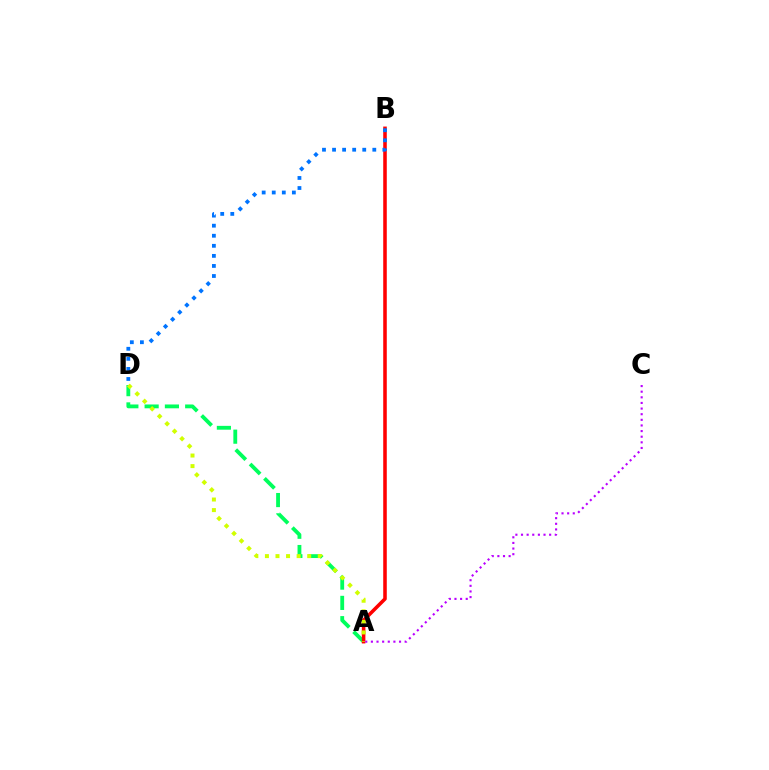{('A', 'D'): [{'color': '#00ff5c', 'line_style': 'dashed', 'thickness': 2.75}, {'color': '#d1ff00', 'line_style': 'dotted', 'thickness': 2.87}], ('A', 'B'): [{'color': '#ff0000', 'line_style': 'solid', 'thickness': 2.56}], ('A', 'C'): [{'color': '#b900ff', 'line_style': 'dotted', 'thickness': 1.53}], ('B', 'D'): [{'color': '#0074ff', 'line_style': 'dotted', 'thickness': 2.73}]}